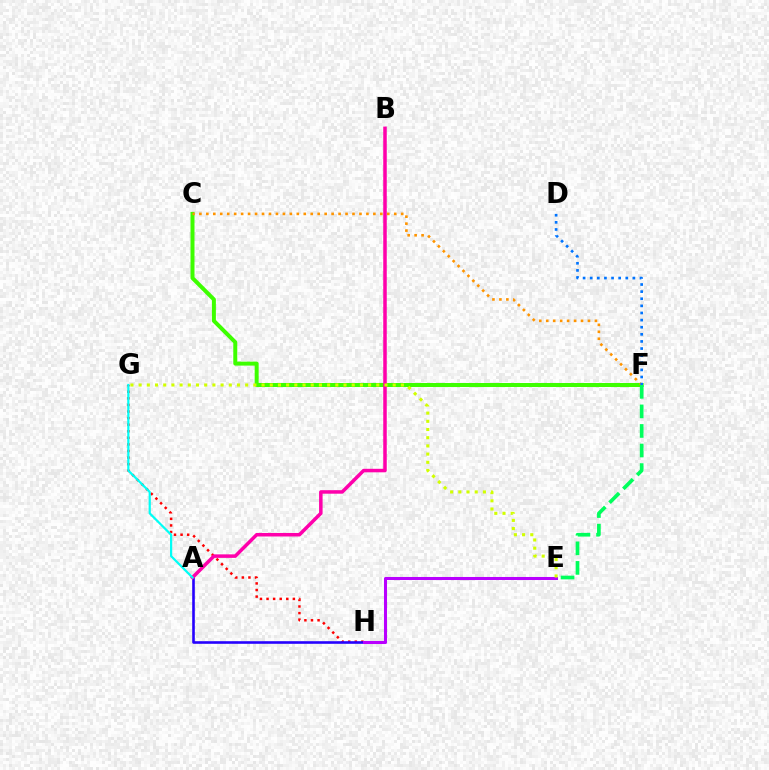{('C', 'F'): [{'color': '#3dff00', 'line_style': 'solid', 'thickness': 2.87}, {'color': '#ff9400', 'line_style': 'dotted', 'thickness': 1.89}], ('G', 'H'): [{'color': '#ff0000', 'line_style': 'dotted', 'thickness': 1.79}], ('D', 'F'): [{'color': '#0074ff', 'line_style': 'dotted', 'thickness': 1.93}], ('A', 'H'): [{'color': '#2500ff', 'line_style': 'solid', 'thickness': 1.87}], ('A', 'B'): [{'color': '#ff00ac', 'line_style': 'solid', 'thickness': 2.53}], ('A', 'G'): [{'color': '#00fff6', 'line_style': 'solid', 'thickness': 1.59}], ('E', 'H'): [{'color': '#b900ff', 'line_style': 'solid', 'thickness': 2.19}], ('E', 'F'): [{'color': '#00ff5c', 'line_style': 'dashed', 'thickness': 2.66}], ('E', 'G'): [{'color': '#d1ff00', 'line_style': 'dotted', 'thickness': 2.23}]}